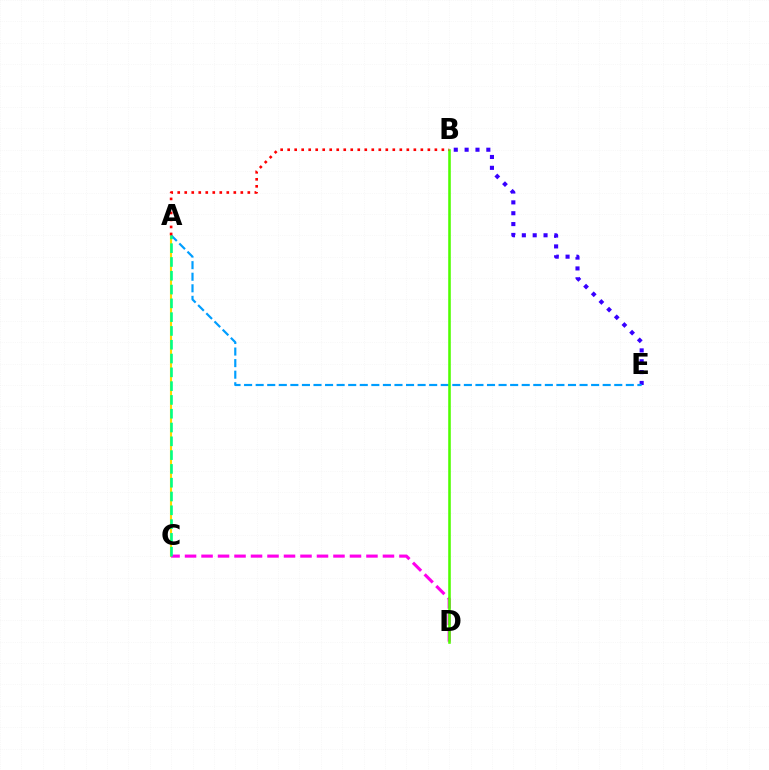{('B', 'E'): [{'color': '#3700ff', 'line_style': 'dotted', 'thickness': 2.95}], ('A', 'C'): [{'color': '#ffd500', 'line_style': 'solid', 'thickness': 1.54}, {'color': '#00ff86', 'line_style': 'dashed', 'thickness': 1.87}], ('C', 'D'): [{'color': '#ff00ed', 'line_style': 'dashed', 'thickness': 2.24}], ('A', 'E'): [{'color': '#009eff', 'line_style': 'dashed', 'thickness': 1.57}], ('B', 'D'): [{'color': '#4fff00', 'line_style': 'solid', 'thickness': 1.86}], ('A', 'B'): [{'color': '#ff0000', 'line_style': 'dotted', 'thickness': 1.9}]}